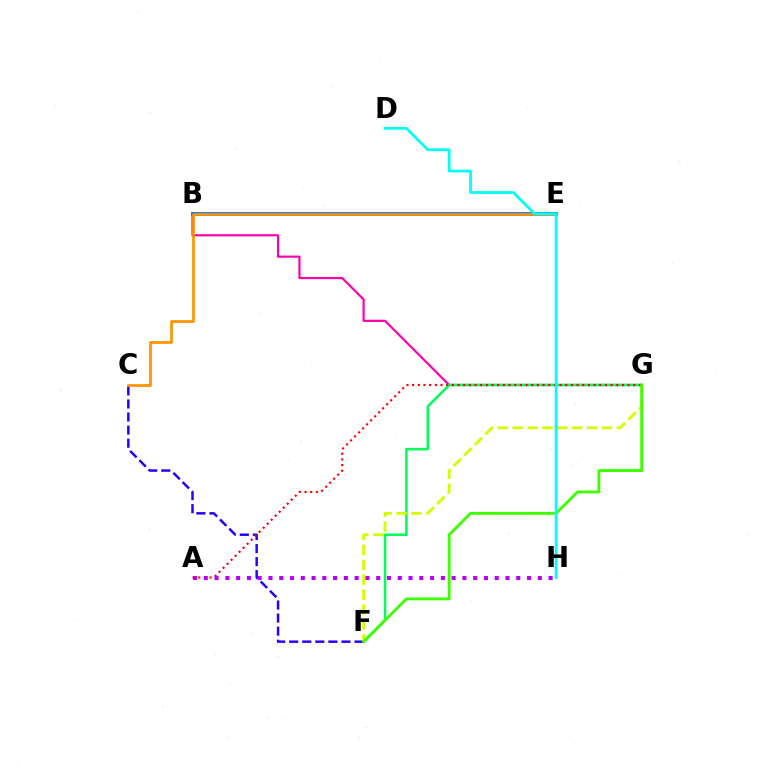{('B', 'G'): [{'color': '#ff00ac', 'line_style': 'solid', 'thickness': 1.57}], ('F', 'G'): [{'color': '#00ff5c', 'line_style': 'solid', 'thickness': 1.83}, {'color': '#d1ff00', 'line_style': 'dashed', 'thickness': 2.03}, {'color': '#3dff00', 'line_style': 'solid', 'thickness': 2.05}], ('B', 'E'): [{'color': '#0074ff', 'line_style': 'solid', 'thickness': 2.73}], ('C', 'F'): [{'color': '#2500ff', 'line_style': 'dashed', 'thickness': 1.78}], ('C', 'E'): [{'color': '#ff9400', 'line_style': 'solid', 'thickness': 1.95}], ('A', 'G'): [{'color': '#ff0000', 'line_style': 'dotted', 'thickness': 1.54}], ('A', 'H'): [{'color': '#b900ff', 'line_style': 'dotted', 'thickness': 2.93}], ('D', 'H'): [{'color': '#00fff6', 'line_style': 'solid', 'thickness': 1.99}]}